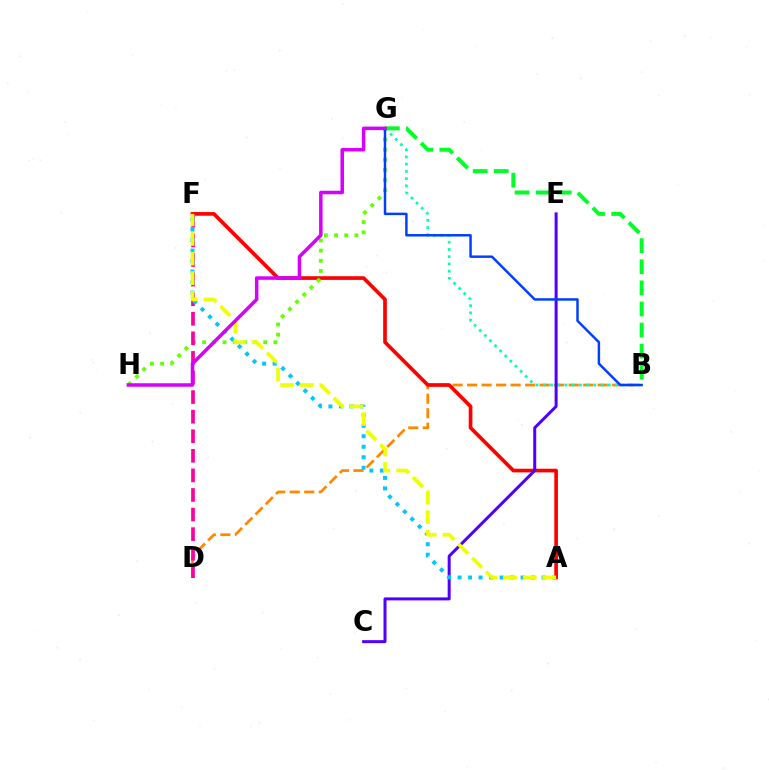{('B', 'D'): [{'color': '#ff8800', 'line_style': 'dashed', 'thickness': 1.97}], ('A', 'F'): [{'color': '#ff0000', 'line_style': 'solid', 'thickness': 2.64}, {'color': '#00c7ff', 'line_style': 'dotted', 'thickness': 2.85}, {'color': '#eeff00', 'line_style': 'dashed', 'thickness': 2.66}], ('B', 'G'): [{'color': '#00ffaf', 'line_style': 'dotted', 'thickness': 1.96}, {'color': '#00ff27', 'line_style': 'dashed', 'thickness': 2.87}, {'color': '#003fff', 'line_style': 'solid', 'thickness': 1.77}], ('G', 'H'): [{'color': '#66ff00', 'line_style': 'dotted', 'thickness': 2.77}, {'color': '#d600ff', 'line_style': 'solid', 'thickness': 2.53}], ('D', 'F'): [{'color': '#ff00a0', 'line_style': 'dashed', 'thickness': 2.66}], ('C', 'E'): [{'color': '#4f00ff', 'line_style': 'solid', 'thickness': 2.16}]}